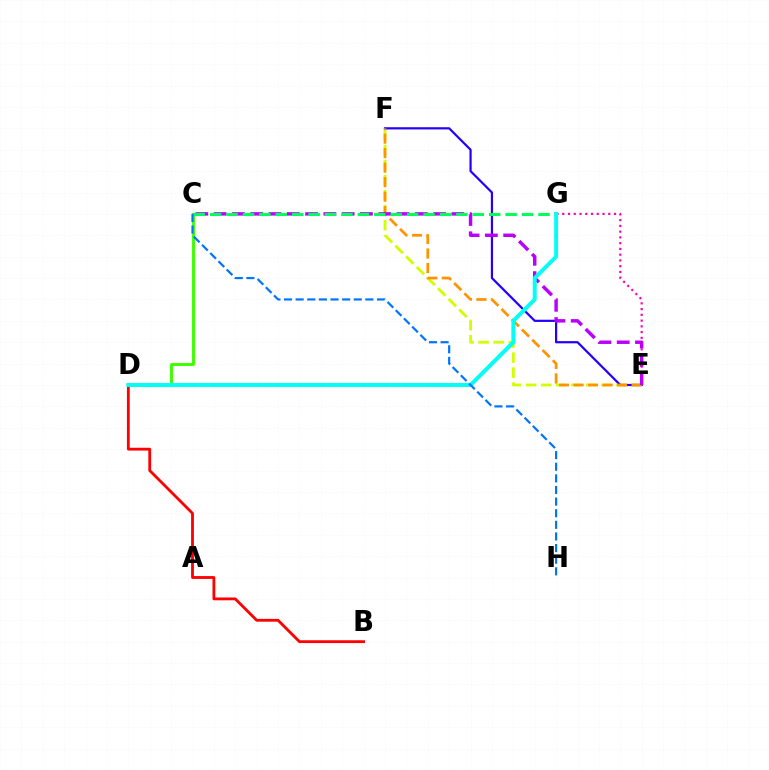{('E', 'F'): [{'color': '#d1ff00', 'line_style': 'dashed', 'thickness': 2.04}, {'color': '#2500ff', 'line_style': 'solid', 'thickness': 1.59}, {'color': '#ff9400', 'line_style': 'dashed', 'thickness': 1.97}], ('E', 'G'): [{'color': '#ff00ac', 'line_style': 'dotted', 'thickness': 1.56}], ('C', 'E'): [{'color': '#b900ff', 'line_style': 'dashed', 'thickness': 2.48}], ('C', 'D'): [{'color': '#3dff00', 'line_style': 'solid', 'thickness': 2.08}], ('C', 'G'): [{'color': '#00ff5c', 'line_style': 'dashed', 'thickness': 2.23}], ('B', 'D'): [{'color': '#ff0000', 'line_style': 'solid', 'thickness': 2.03}], ('D', 'G'): [{'color': '#00fff6', 'line_style': 'solid', 'thickness': 2.84}], ('C', 'H'): [{'color': '#0074ff', 'line_style': 'dashed', 'thickness': 1.58}]}